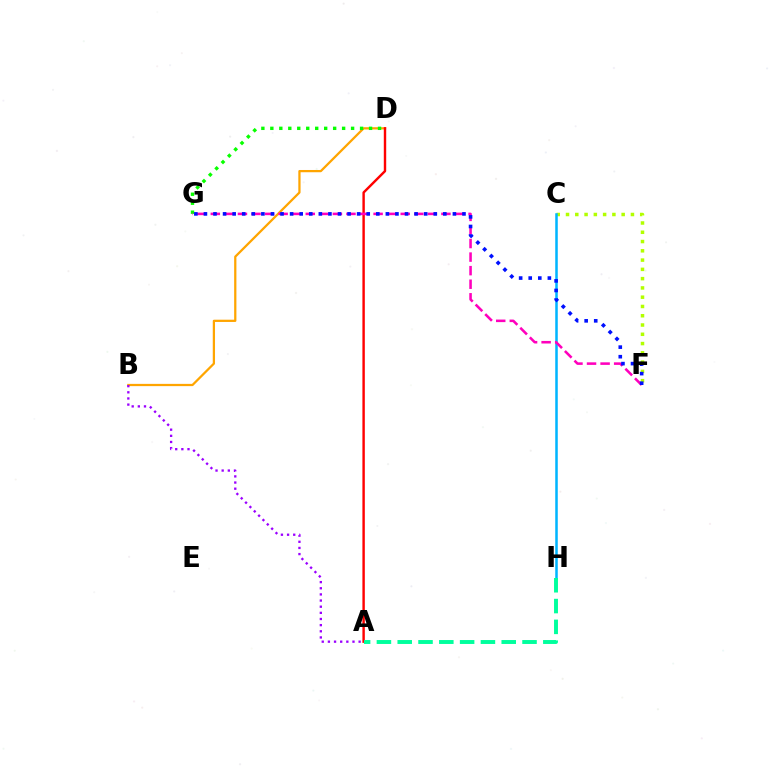{('B', 'D'): [{'color': '#ffa500', 'line_style': 'solid', 'thickness': 1.62}], ('C', 'F'): [{'color': '#b3ff00', 'line_style': 'dotted', 'thickness': 2.52}], ('C', 'H'): [{'color': '#00b5ff', 'line_style': 'solid', 'thickness': 1.82}], ('A', 'D'): [{'color': '#ff0000', 'line_style': 'solid', 'thickness': 1.74}], ('A', 'H'): [{'color': '#00ff9d', 'line_style': 'dashed', 'thickness': 2.83}], ('D', 'G'): [{'color': '#08ff00', 'line_style': 'dotted', 'thickness': 2.44}], ('F', 'G'): [{'color': '#ff00bd', 'line_style': 'dashed', 'thickness': 1.84}, {'color': '#0010ff', 'line_style': 'dotted', 'thickness': 2.6}], ('A', 'B'): [{'color': '#9b00ff', 'line_style': 'dotted', 'thickness': 1.67}]}